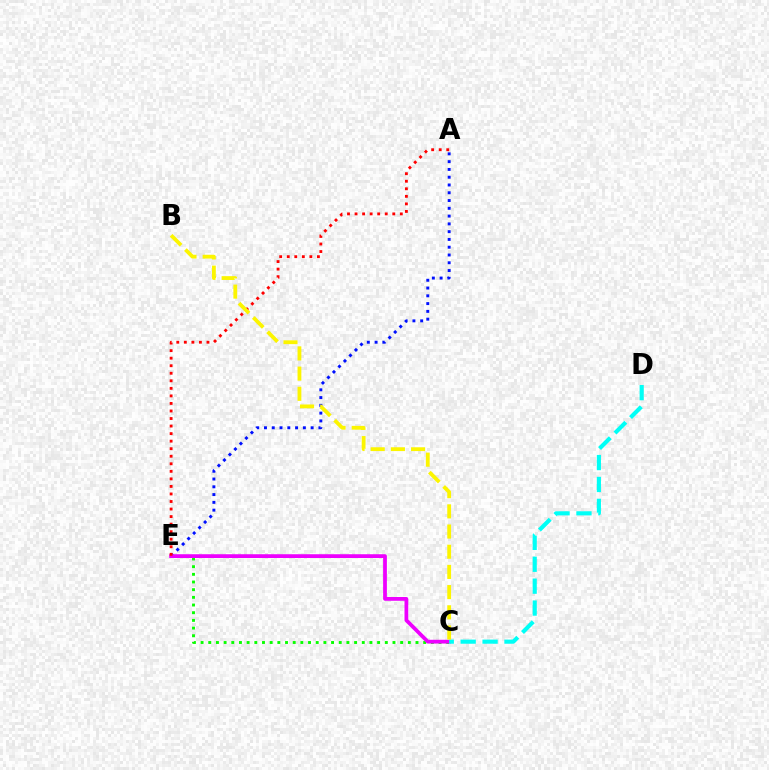{('A', 'E'): [{'color': '#0010ff', 'line_style': 'dotted', 'thickness': 2.11}, {'color': '#ff0000', 'line_style': 'dotted', 'thickness': 2.05}], ('C', 'E'): [{'color': '#08ff00', 'line_style': 'dotted', 'thickness': 2.09}, {'color': '#ee00ff', 'line_style': 'solid', 'thickness': 2.71}], ('C', 'D'): [{'color': '#00fff6', 'line_style': 'dashed', 'thickness': 2.98}], ('B', 'C'): [{'color': '#fcf500', 'line_style': 'dashed', 'thickness': 2.74}]}